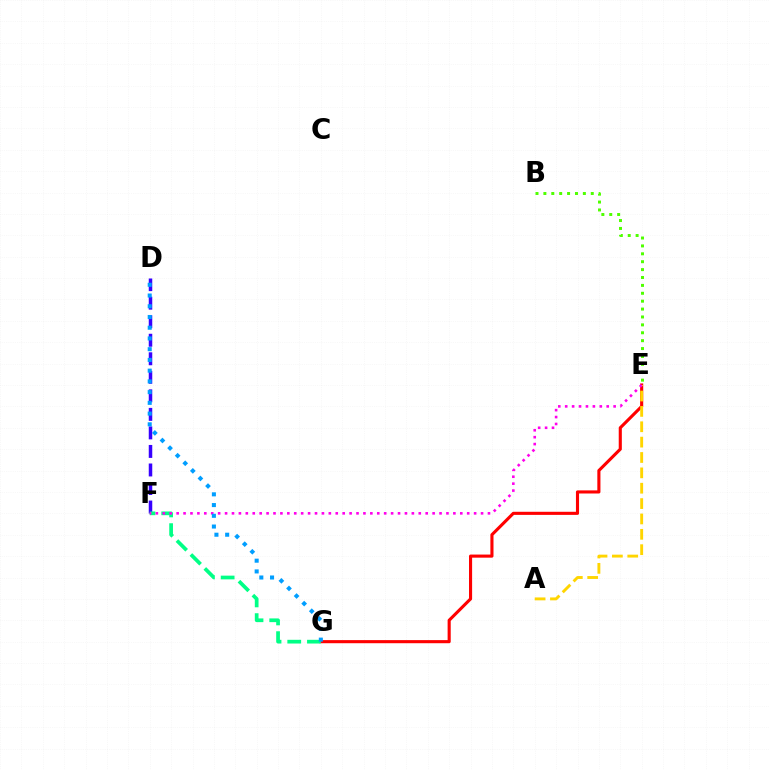{('D', 'F'): [{'color': '#3700ff', 'line_style': 'dashed', 'thickness': 2.52}], ('E', 'G'): [{'color': '#ff0000', 'line_style': 'solid', 'thickness': 2.24}], ('B', 'E'): [{'color': '#4fff00', 'line_style': 'dotted', 'thickness': 2.15}], ('A', 'E'): [{'color': '#ffd500', 'line_style': 'dashed', 'thickness': 2.09}], ('F', 'G'): [{'color': '#00ff86', 'line_style': 'dashed', 'thickness': 2.68}], ('E', 'F'): [{'color': '#ff00ed', 'line_style': 'dotted', 'thickness': 1.88}], ('D', 'G'): [{'color': '#009eff', 'line_style': 'dotted', 'thickness': 2.92}]}